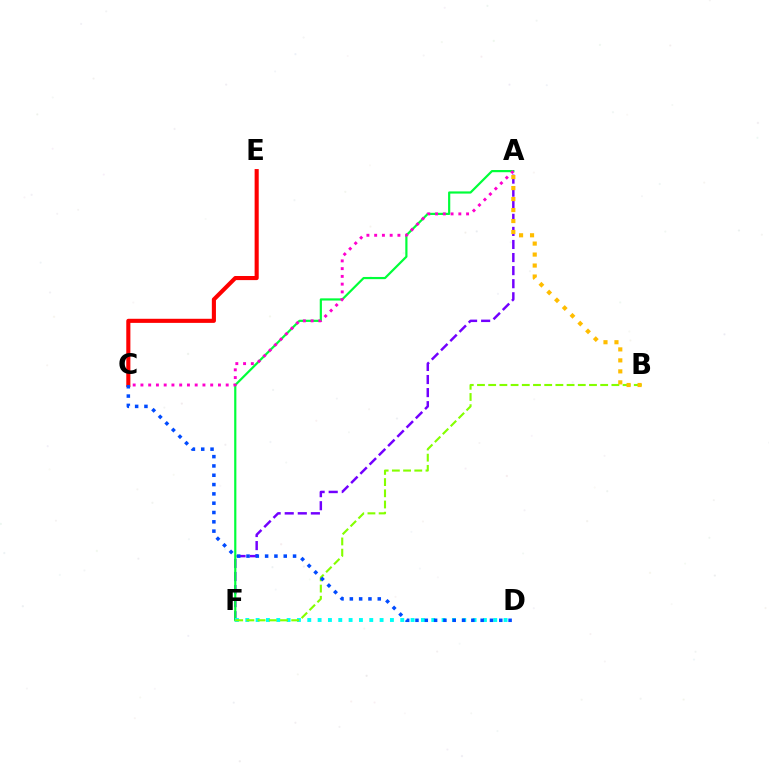{('A', 'F'): [{'color': '#7200ff', 'line_style': 'dashed', 'thickness': 1.78}, {'color': '#00ff39', 'line_style': 'solid', 'thickness': 1.58}], ('D', 'F'): [{'color': '#00fff6', 'line_style': 'dotted', 'thickness': 2.81}], ('C', 'E'): [{'color': '#ff0000', 'line_style': 'solid', 'thickness': 2.95}], ('B', 'F'): [{'color': '#84ff00', 'line_style': 'dashed', 'thickness': 1.52}], ('C', 'D'): [{'color': '#004bff', 'line_style': 'dotted', 'thickness': 2.53}], ('A', 'B'): [{'color': '#ffbd00', 'line_style': 'dotted', 'thickness': 2.98}], ('A', 'C'): [{'color': '#ff00cf', 'line_style': 'dotted', 'thickness': 2.11}]}